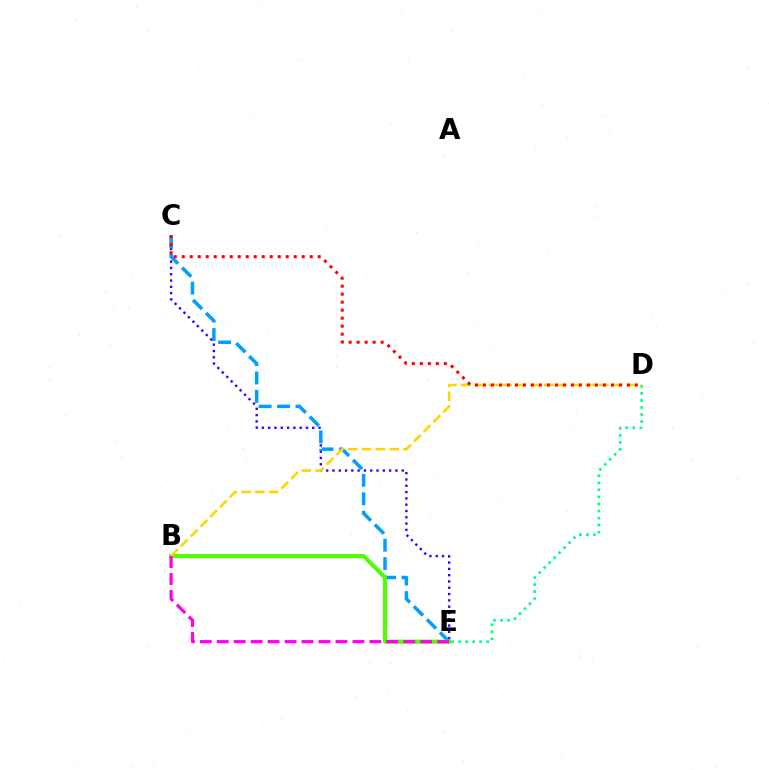{('C', 'E'): [{'color': '#3700ff', 'line_style': 'dotted', 'thickness': 1.71}, {'color': '#009eff', 'line_style': 'dashed', 'thickness': 2.5}], ('D', 'E'): [{'color': '#00ff86', 'line_style': 'dotted', 'thickness': 1.91}], ('B', 'E'): [{'color': '#4fff00', 'line_style': 'solid', 'thickness': 2.97}, {'color': '#ff00ed', 'line_style': 'dashed', 'thickness': 2.3}], ('B', 'D'): [{'color': '#ffd500', 'line_style': 'dashed', 'thickness': 1.88}], ('C', 'D'): [{'color': '#ff0000', 'line_style': 'dotted', 'thickness': 2.17}]}